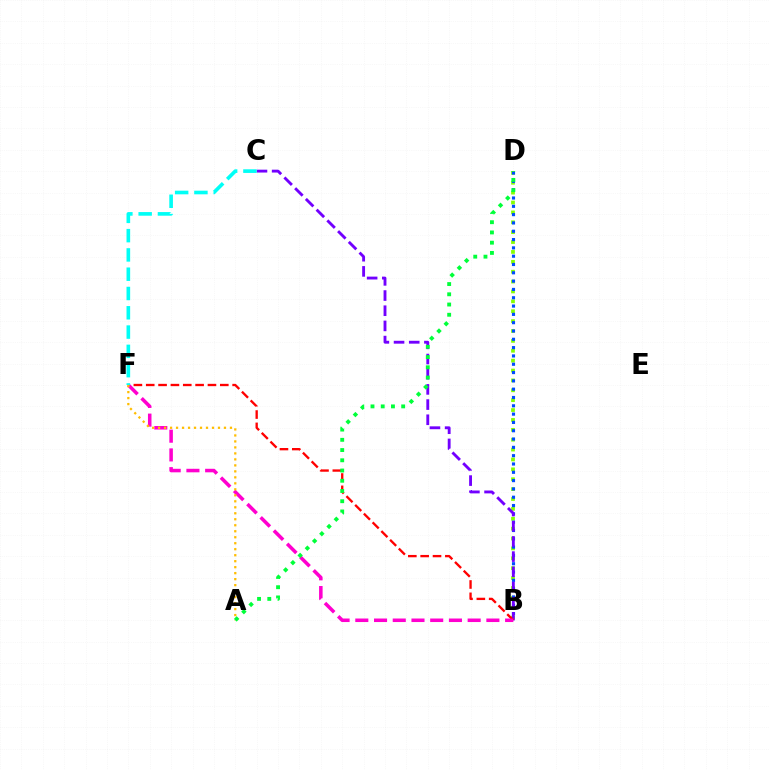{('B', 'D'): [{'color': '#84ff00', 'line_style': 'dotted', 'thickness': 2.69}, {'color': '#004bff', 'line_style': 'dotted', 'thickness': 2.26}], ('B', 'C'): [{'color': '#7200ff', 'line_style': 'dashed', 'thickness': 2.06}], ('B', 'F'): [{'color': '#ff0000', 'line_style': 'dashed', 'thickness': 1.68}, {'color': '#ff00cf', 'line_style': 'dashed', 'thickness': 2.54}], ('C', 'F'): [{'color': '#00fff6', 'line_style': 'dashed', 'thickness': 2.62}], ('A', 'F'): [{'color': '#ffbd00', 'line_style': 'dotted', 'thickness': 1.63}], ('A', 'D'): [{'color': '#00ff39', 'line_style': 'dotted', 'thickness': 2.78}]}